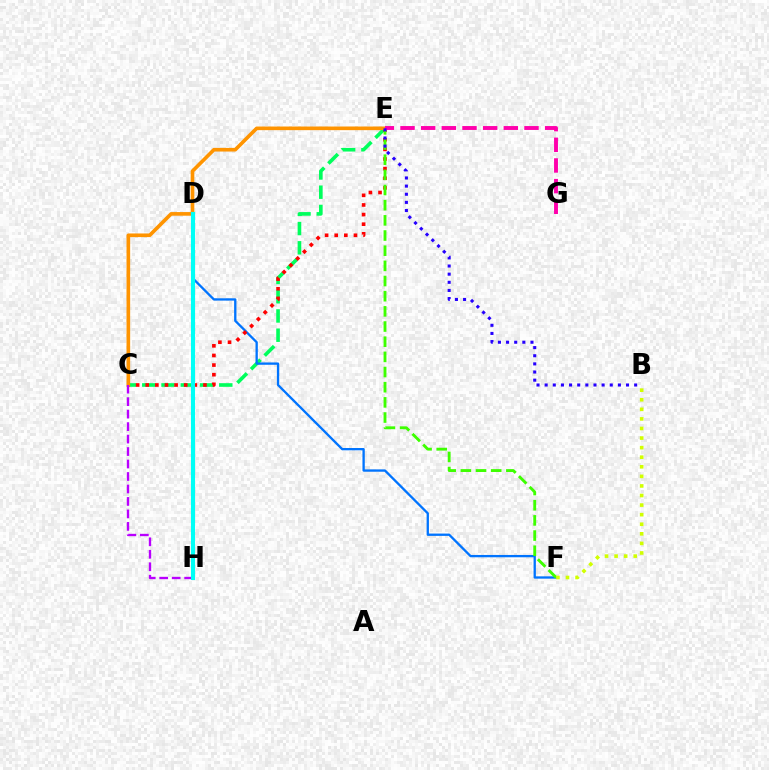{('C', 'E'): [{'color': '#00ff5c', 'line_style': 'dashed', 'thickness': 2.62}, {'color': '#ff0000', 'line_style': 'dotted', 'thickness': 2.61}, {'color': '#ff9400', 'line_style': 'solid', 'thickness': 2.62}], ('D', 'F'): [{'color': '#0074ff', 'line_style': 'solid', 'thickness': 1.67}], ('E', 'F'): [{'color': '#3dff00', 'line_style': 'dashed', 'thickness': 2.06}], ('B', 'F'): [{'color': '#d1ff00', 'line_style': 'dotted', 'thickness': 2.6}], ('E', 'G'): [{'color': '#ff00ac', 'line_style': 'dashed', 'thickness': 2.81}], ('B', 'E'): [{'color': '#2500ff', 'line_style': 'dotted', 'thickness': 2.21}], ('C', 'H'): [{'color': '#b900ff', 'line_style': 'dashed', 'thickness': 1.69}], ('D', 'H'): [{'color': '#00fff6', 'line_style': 'solid', 'thickness': 2.94}]}